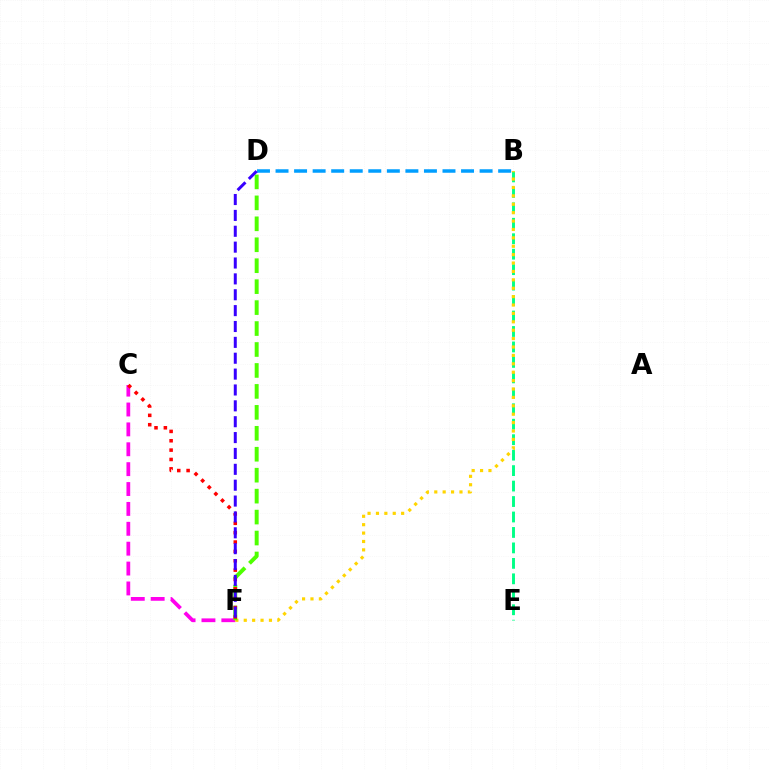{('C', 'F'): [{'color': '#ff00ed', 'line_style': 'dashed', 'thickness': 2.7}, {'color': '#ff0000', 'line_style': 'dotted', 'thickness': 2.54}], ('B', 'E'): [{'color': '#00ff86', 'line_style': 'dashed', 'thickness': 2.1}], ('B', 'F'): [{'color': '#ffd500', 'line_style': 'dotted', 'thickness': 2.28}], ('D', 'F'): [{'color': '#4fff00', 'line_style': 'dashed', 'thickness': 2.85}, {'color': '#3700ff', 'line_style': 'dashed', 'thickness': 2.16}], ('B', 'D'): [{'color': '#009eff', 'line_style': 'dashed', 'thickness': 2.52}]}